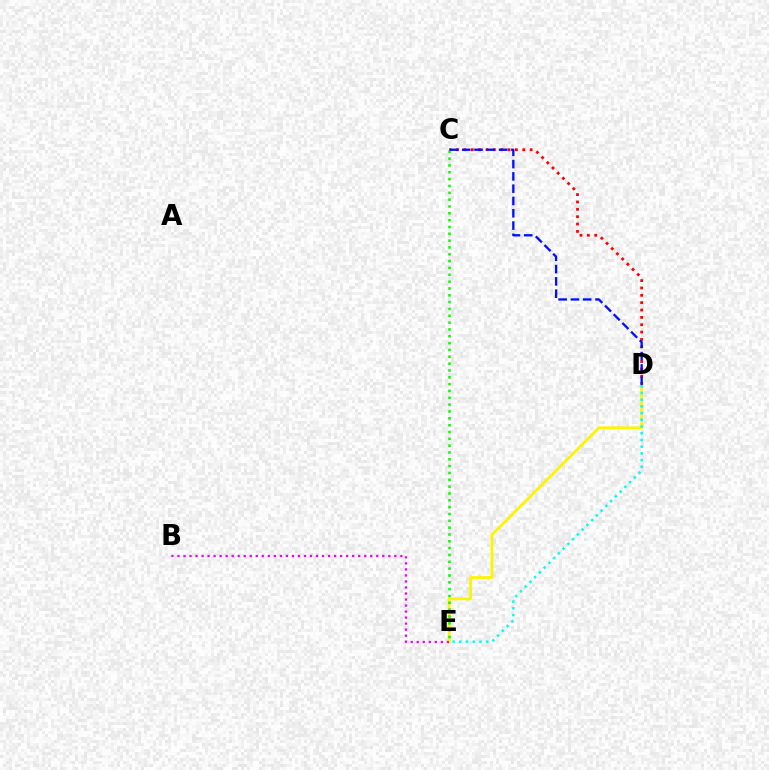{('C', 'D'): [{'color': '#ff0000', 'line_style': 'dotted', 'thickness': 2.0}, {'color': '#0010ff', 'line_style': 'dashed', 'thickness': 1.67}], ('D', 'E'): [{'color': '#fcf500', 'line_style': 'solid', 'thickness': 1.99}, {'color': '#00fff6', 'line_style': 'dotted', 'thickness': 1.82}], ('C', 'E'): [{'color': '#08ff00', 'line_style': 'dotted', 'thickness': 1.86}], ('B', 'E'): [{'color': '#ee00ff', 'line_style': 'dotted', 'thickness': 1.64}]}